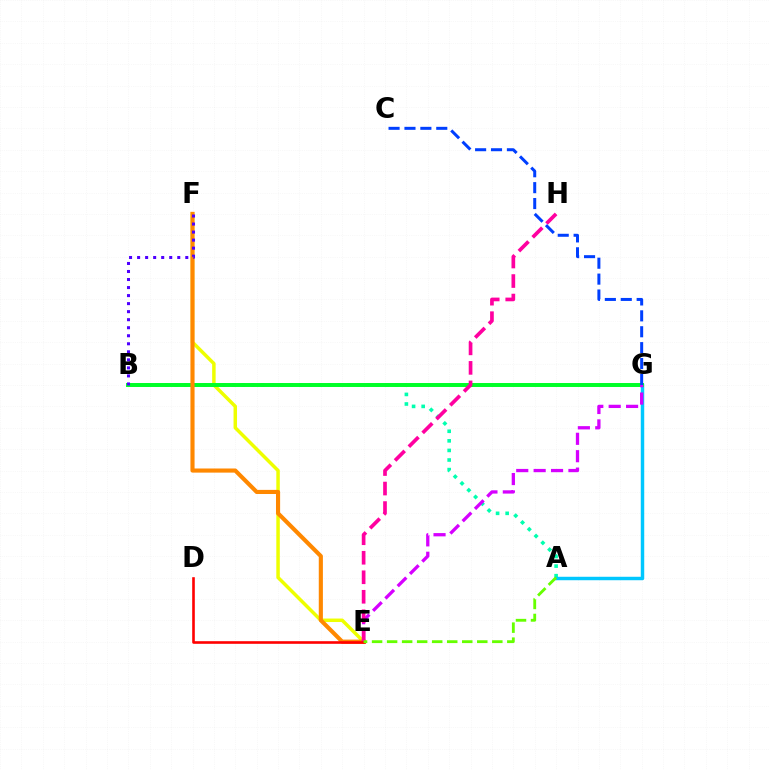{('E', 'F'): [{'color': '#eeff00', 'line_style': 'solid', 'thickness': 2.51}, {'color': '#ff8800', 'line_style': 'solid', 'thickness': 2.97}], ('A', 'B'): [{'color': '#00ffaf', 'line_style': 'dotted', 'thickness': 2.6}], ('A', 'G'): [{'color': '#00c7ff', 'line_style': 'solid', 'thickness': 2.49}], ('B', 'G'): [{'color': '#00ff27', 'line_style': 'solid', 'thickness': 2.85}], ('E', 'G'): [{'color': '#d600ff', 'line_style': 'dashed', 'thickness': 2.36}], ('E', 'H'): [{'color': '#ff00a0', 'line_style': 'dashed', 'thickness': 2.65}], ('D', 'E'): [{'color': '#ff0000', 'line_style': 'solid', 'thickness': 1.88}], ('B', 'F'): [{'color': '#4f00ff', 'line_style': 'dotted', 'thickness': 2.18}], ('C', 'G'): [{'color': '#003fff', 'line_style': 'dashed', 'thickness': 2.16}], ('A', 'E'): [{'color': '#66ff00', 'line_style': 'dashed', 'thickness': 2.04}]}